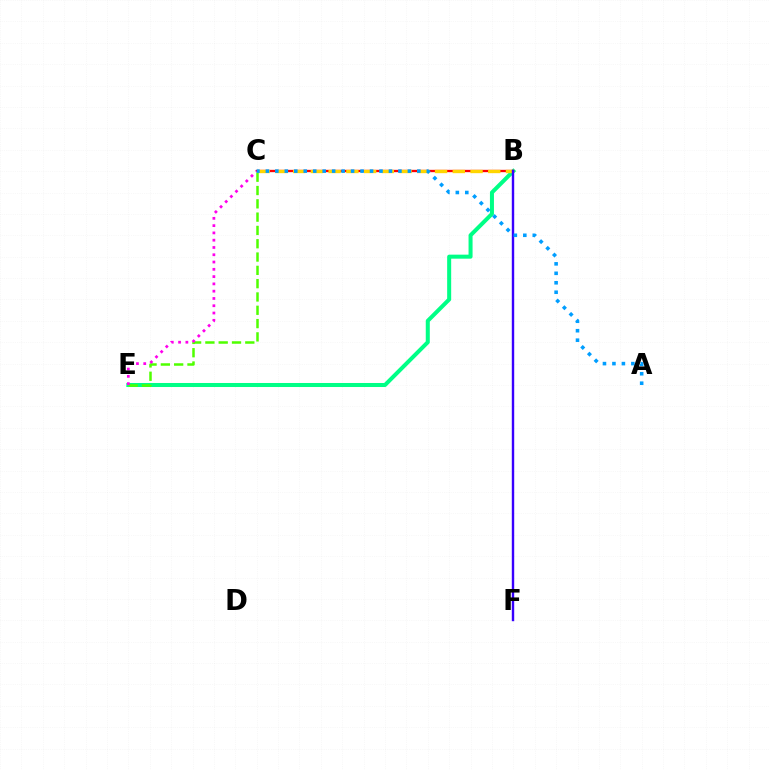{('B', 'E'): [{'color': '#00ff86', 'line_style': 'solid', 'thickness': 2.9}], ('B', 'C'): [{'color': '#ff0000', 'line_style': 'solid', 'thickness': 1.68}, {'color': '#ffd500', 'line_style': 'dashed', 'thickness': 2.41}], ('C', 'E'): [{'color': '#4fff00', 'line_style': 'dashed', 'thickness': 1.81}, {'color': '#ff00ed', 'line_style': 'dotted', 'thickness': 1.98}], ('B', 'F'): [{'color': '#3700ff', 'line_style': 'solid', 'thickness': 1.73}], ('A', 'C'): [{'color': '#009eff', 'line_style': 'dotted', 'thickness': 2.57}]}